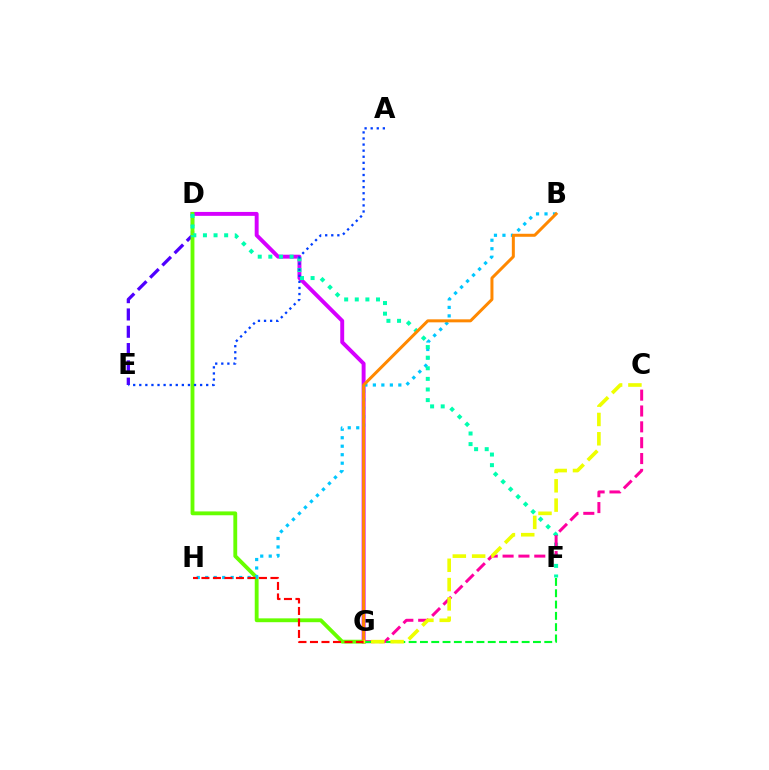{('D', 'E'): [{'color': '#4f00ff', 'line_style': 'dashed', 'thickness': 2.35}], ('D', 'G'): [{'color': '#d600ff', 'line_style': 'solid', 'thickness': 2.82}, {'color': '#66ff00', 'line_style': 'solid', 'thickness': 2.77}], ('B', 'H'): [{'color': '#00c7ff', 'line_style': 'dotted', 'thickness': 2.31}], ('D', 'F'): [{'color': '#00ffaf', 'line_style': 'dotted', 'thickness': 2.88}], ('C', 'G'): [{'color': '#ff00a0', 'line_style': 'dashed', 'thickness': 2.15}, {'color': '#eeff00', 'line_style': 'dashed', 'thickness': 2.62}], ('B', 'G'): [{'color': '#ff8800', 'line_style': 'solid', 'thickness': 2.16}], ('A', 'E'): [{'color': '#003fff', 'line_style': 'dotted', 'thickness': 1.65}], ('F', 'G'): [{'color': '#00ff27', 'line_style': 'dashed', 'thickness': 1.54}], ('G', 'H'): [{'color': '#ff0000', 'line_style': 'dashed', 'thickness': 1.56}]}